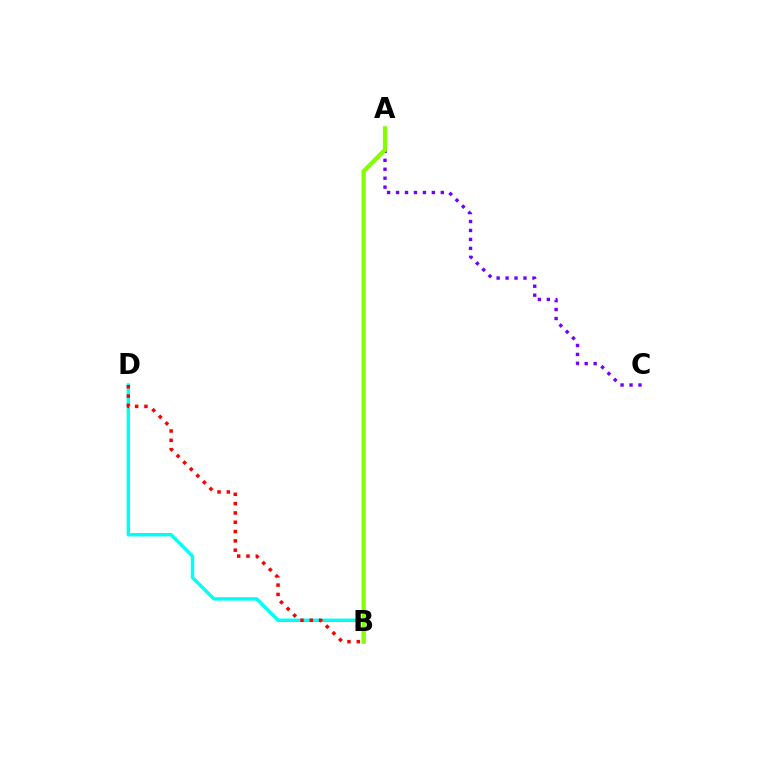{('B', 'D'): [{'color': '#00fff6', 'line_style': 'solid', 'thickness': 2.47}, {'color': '#ff0000', 'line_style': 'dotted', 'thickness': 2.53}], ('A', 'C'): [{'color': '#7200ff', 'line_style': 'dotted', 'thickness': 2.43}], ('A', 'B'): [{'color': '#84ff00', 'line_style': 'solid', 'thickness': 3.0}]}